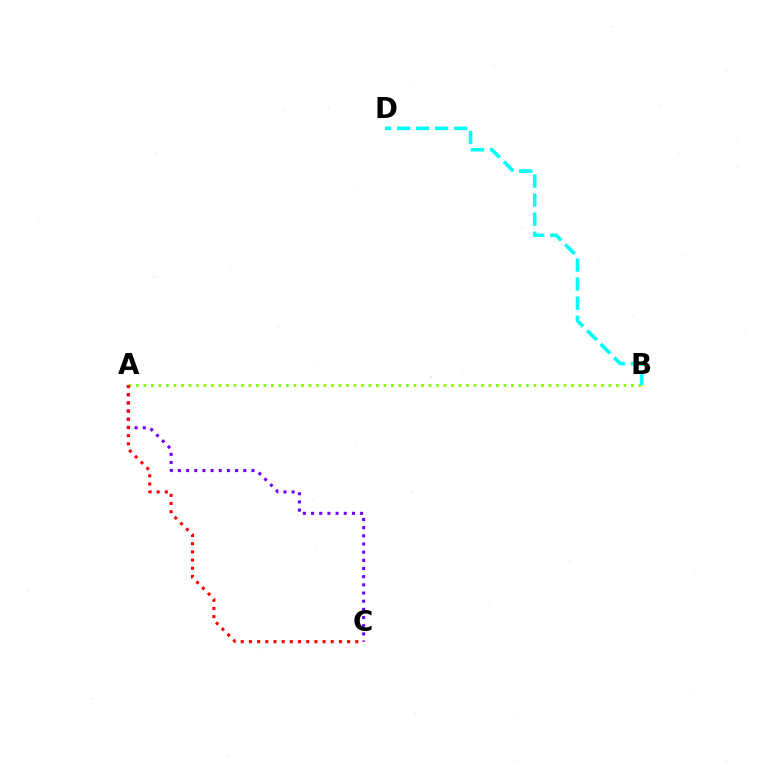{('A', 'C'): [{'color': '#7200ff', 'line_style': 'dotted', 'thickness': 2.22}, {'color': '#ff0000', 'line_style': 'dotted', 'thickness': 2.22}], ('A', 'B'): [{'color': '#84ff00', 'line_style': 'dotted', 'thickness': 2.04}], ('B', 'D'): [{'color': '#00fff6', 'line_style': 'dashed', 'thickness': 2.59}]}